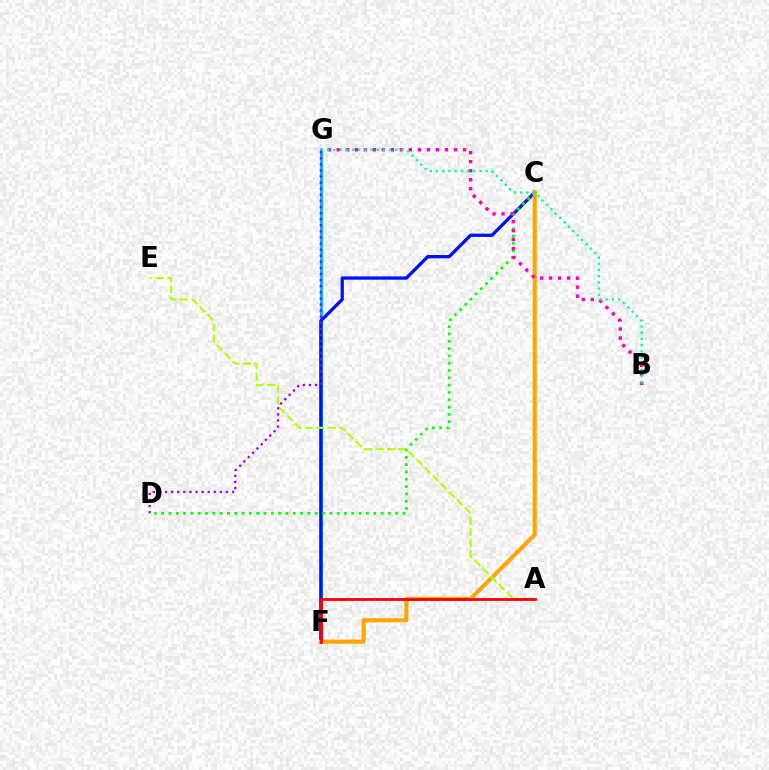{('F', 'G'): [{'color': '#00b5ff', 'line_style': 'solid', 'thickness': 2.14}], ('C', 'F'): [{'color': '#0010ff', 'line_style': 'solid', 'thickness': 2.37}, {'color': '#ffa500', 'line_style': 'solid', 'thickness': 2.96}], ('C', 'D'): [{'color': '#08ff00', 'line_style': 'dotted', 'thickness': 1.99}], ('A', 'E'): [{'color': '#b3ff00', 'line_style': 'dashed', 'thickness': 1.54}], ('A', 'F'): [{'color': '#ff0000', 'line_style': 'solid', 'thickness': 2.01}], ('B', 'G'): [{'color': '#ff00bd', 'line_style': 'dotted', 'thickness': 2.45}, {'color': '#00ff9d', 'line_style': 'dotted', 'thickness': 1.68}], ('D', 'G'): [{'color': '#9b00ff', 'line_style': 'dotted', 'thickness': 1.66}]}